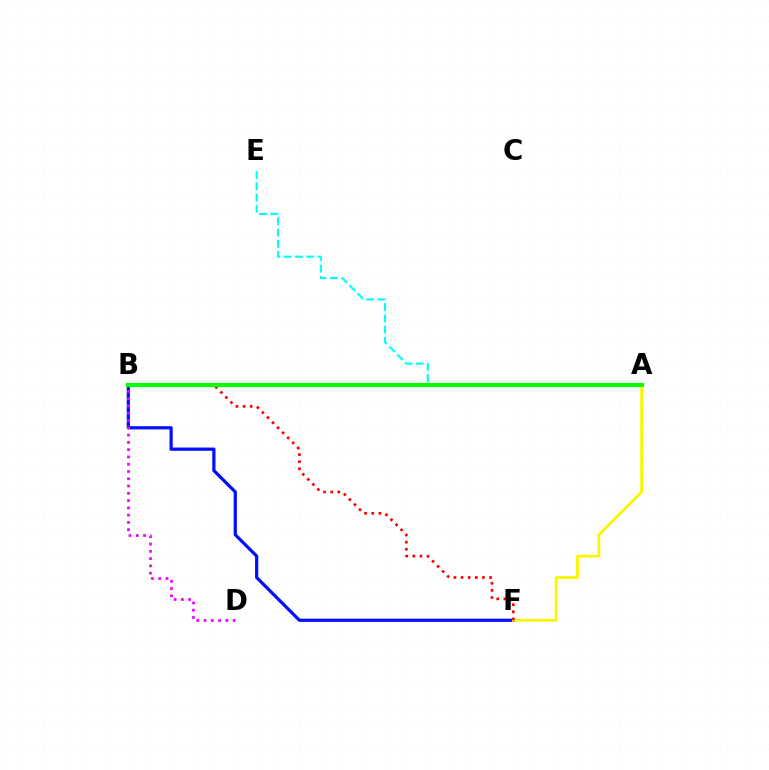{('A', 'E'): [{'color': '#00fff6', 'line_style': 'dashed', 'thickness': 1.53}], ('B', 'F'): [{'color': '#0010ff', 'line_style': 'solid', 'thickness': 2.32}, {'color': '#ff0000', 'line_style': 'dotted', 'thickness': 1.94}], ('A', 'F'): [{'color': '#fcf500', 'line_style': 'solid', 'thickness': 2.02}], ('B', 'D'): [{'color': '#ee00ff', 'line_style': 'dotted', 'thickness': 1.98}], ('A', 'B'): [{'color': '#08ff00', 'line_style': 'solid', 'thickness': 2.98}]}